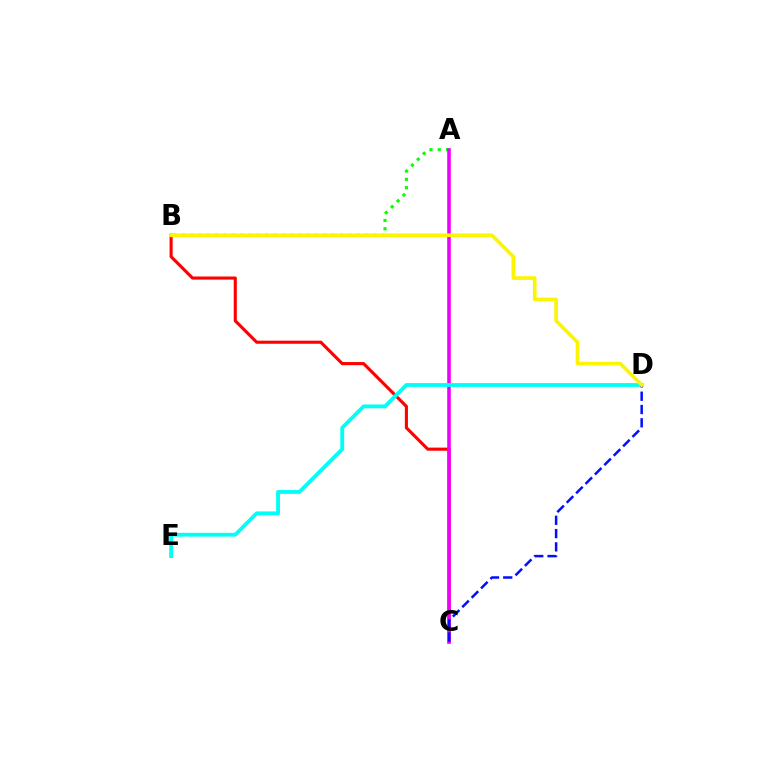{('A', 'B'): [{'color': '#08ff00', 'line_style': 'dotted', 'thickness': 2.26}], ('B', 'C'): [{'color': '#ff0000', 'line_style': 'solid', 'thickness': 2.23}], ('A', 'C'): [{'color': '#ee00ff', 'line_style': 'solid', 'thickness': 2.58}], ('D', 'E'): [{'color': '#00fff6', 'line_style': 'solid', 'thickness': 2.76}], ('C', 'D'): [{'color': '#0010ff', 'line_style': 'dashed', 'thickness': 1.81}], ('B', 'D'): [{'color': '#fcf500', 'line_style': 'solid', 'thickness': 2.61}]}